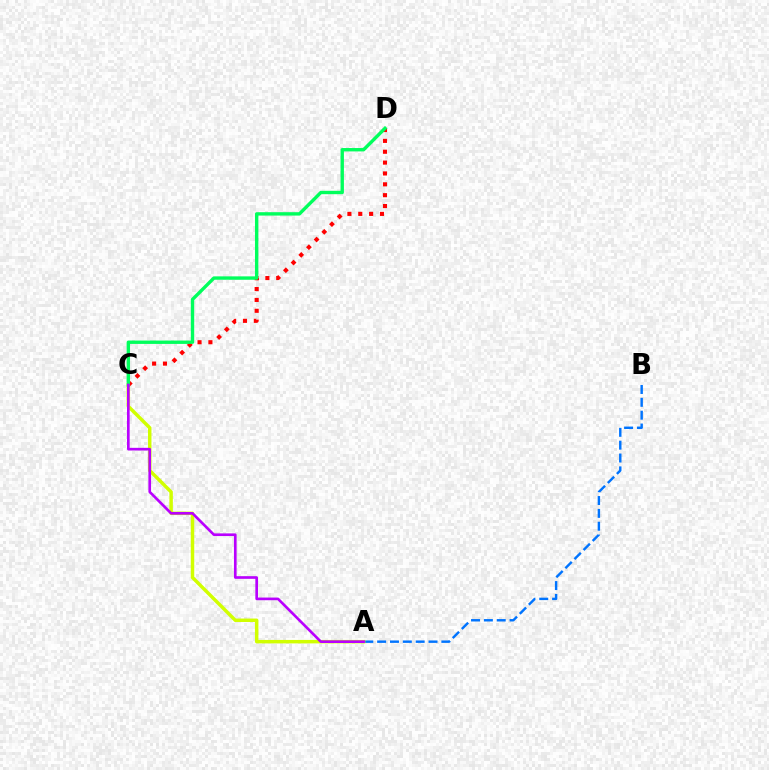{('A', 'B'): [{'color': '#0074ff', 'line_style': 'dashed', 'thickness': 1.74}], ('A', 'C'): [{'color': '#d1ff00', 'line_style': 'solid', 'thickness': 2.5}, {'color': '#b900ff', 'line_style': 'solid', 'thickness': 1.91}], ('C', 'D'): [{'color': '#ff0000', 'line_style': 'dotted', 'thickness': 2.95}, {'color': '#00ff5c', 'line_style': 'solid', 'thickness': 2.44}]}